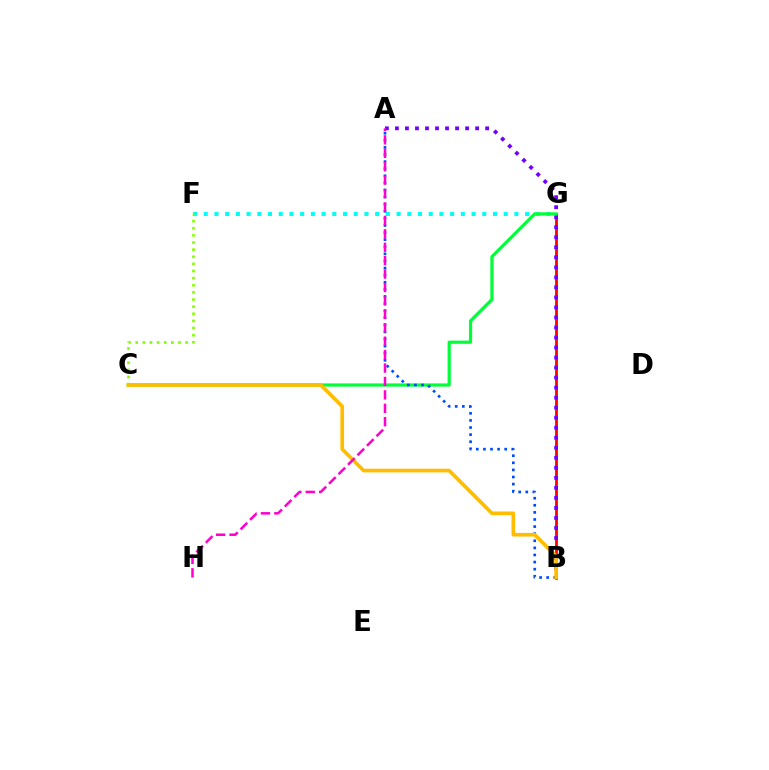{('B', 'G'): [{'color': '#ff0000', 'line_style': 'solid', 'thickness': 2.0}], ('F', 'G'): [{'color': '#00fff6', 'line_style': 'dotted', 'thickness': 2.91}], ('A', 'B'): [{'color': '#7200ff', 'line_style': 'dotted', 'thickness': 2.72}, {'color': '#004bff', 'line_style': 'dotted', 'thickness': 1.93}], ('C', 'G'): [{'color': '#00ff39', 'line_style': 'solid', 'thickness': 2.32}], ('C', 'F'): [{'color': '#84ff00', 'line_style': 'dotted', 'thickness': 1.94}], ('B', 'C'): [{'color': '#ffbd00', 'line_style': 'solid', 'thickness': 2.64}], ('A', 'H'): [{'color': '#ff00cf', 'line_style': 'dashed', 'thickness': 1.82}]}